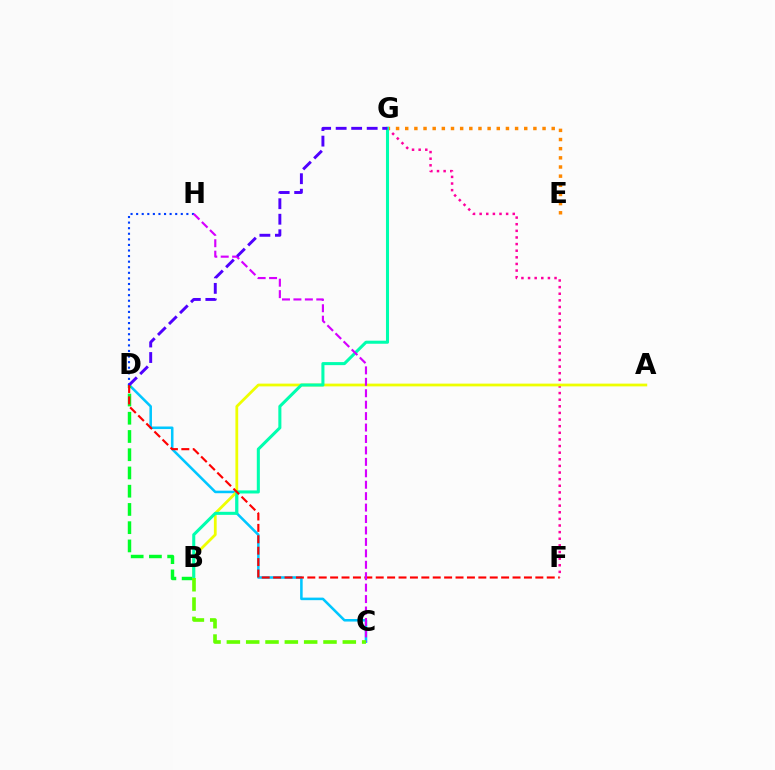{('C', 'D'): [{'color': '#00c7ff', 'line_style': 'solid', 'thickness': 1.84}], ('B', 'D'): [{'color': '#00ff27', 'line_style': 'dashed', 'thickness': 2.48}], ('F', 'G'): [{'color': '#ff00a0', 'line_style': 'dotted', 'thickness': 1.8}], ('E', 'G'): [{'color': '#ff8800', 'line_style': 'dotted', 'thickness': 2.49}], ('A', 'B'): [{'color': '#eeff00', 'line_style': 'solid', 'thickness': 1.99}], ('B', 'G'): [{'color': '#00ffaf', 'line_style': 'solid', 'thickness': 2.2}], ('D', 'H'): [{'color': '#003fff', 'line_style': 'dotted', 'thickness': 1.52}], ('D', 'F'): [{'color': '#ff0000', 'line_style': 'dashed', 'thickness': 1.55}], ('C', 'H'): [{'color': '#d600ff', 'line_style': 'dashed', 'thickness': 1.55}], ('B', 'C'): [{'color': '#66ff00', 'line_style': 'dashed', 'thickness': 2.63}], ('D', 'G'): [{'color': '#4f00ff', 'line_style': 'dashed', 'thickness': 2.11}]}